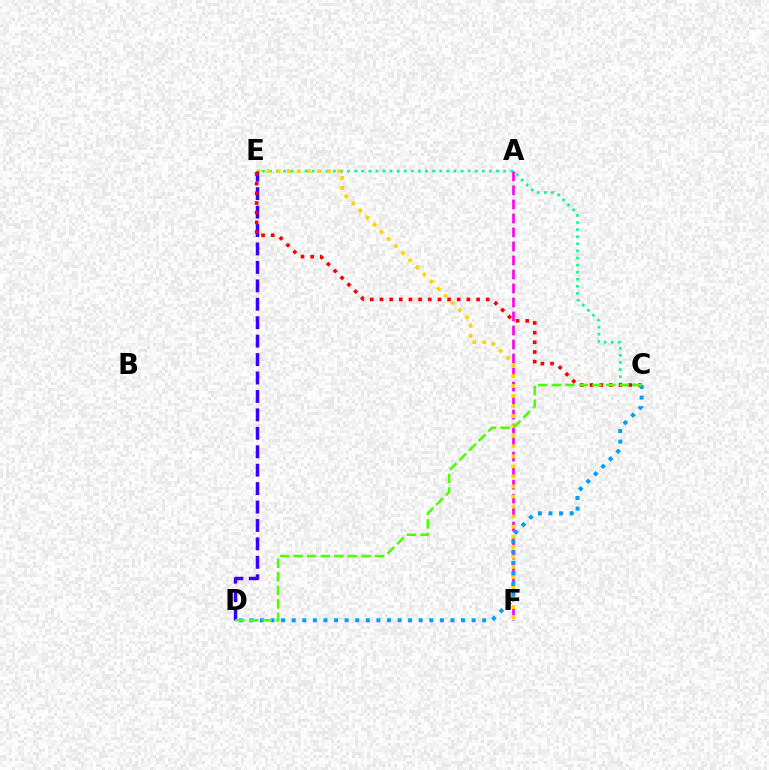{('C', 'E'): [{'color': '#00ff86', 'line_style': 'dotted', 'thickness': 1.93}, {'color': '#ff0000', 'line_style': 'dotted', 'thickness': 2.63}], ('A', 'F'): [{'color': '#ff00ed', 'line_style': 'dashed', 'thickness': 1.9}], ('E', 'F'): [{'color': '#ffd500', 'line_style': 'dotted', 'thickness': 2.73}], ('D', 'E'): [{'color': '#3700ff', 'line_style': 'dashed', 'thickness': 2.5}], ('C', 'D'): [{'color': '#009eff', 'line_style': 'dotted', 'thickness': 2.88}, {'color': '#4fff00', 'line_style': 'dashed', 'thickness': 1.84}]}